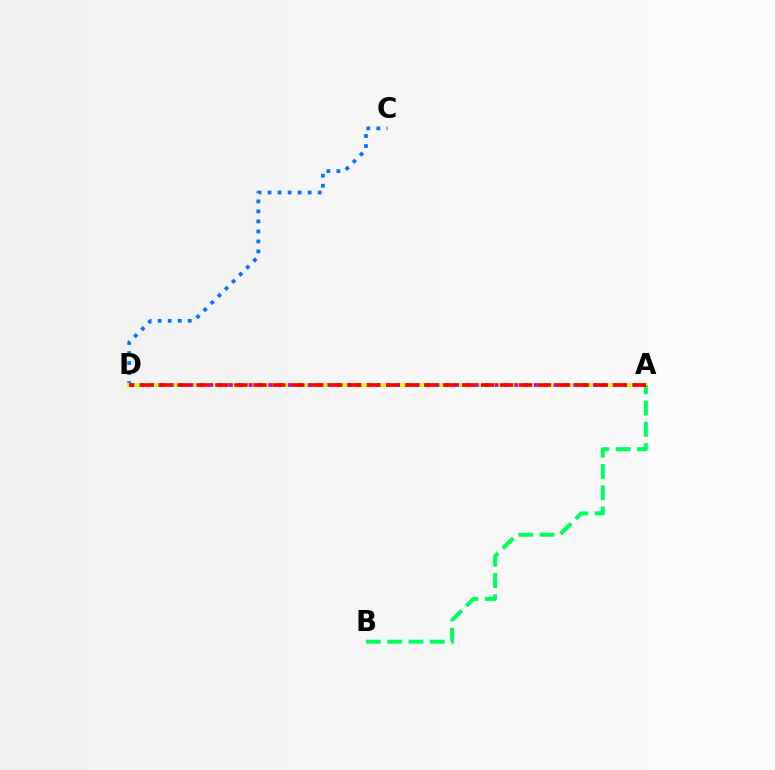{('C', 'D'): [{'color': '#0074ff', 'line_style': 'dotted', 'thickness': 2.72}], ('A', 'D'): [{'color': '#d1ff00', 'line_style': 'solid', 'thickness': 2.84}, {'color': '#b900ff', 'line_style': 'dotted', 'thickness': 2.67}, {'color': '#ff0000', 'line_style': 'dashed', 'thickness': 2.58}], ('A', 'B'): [{'color': '#00ff5c', 'line_style': 'dashed', 'thickness': 2.89}]}